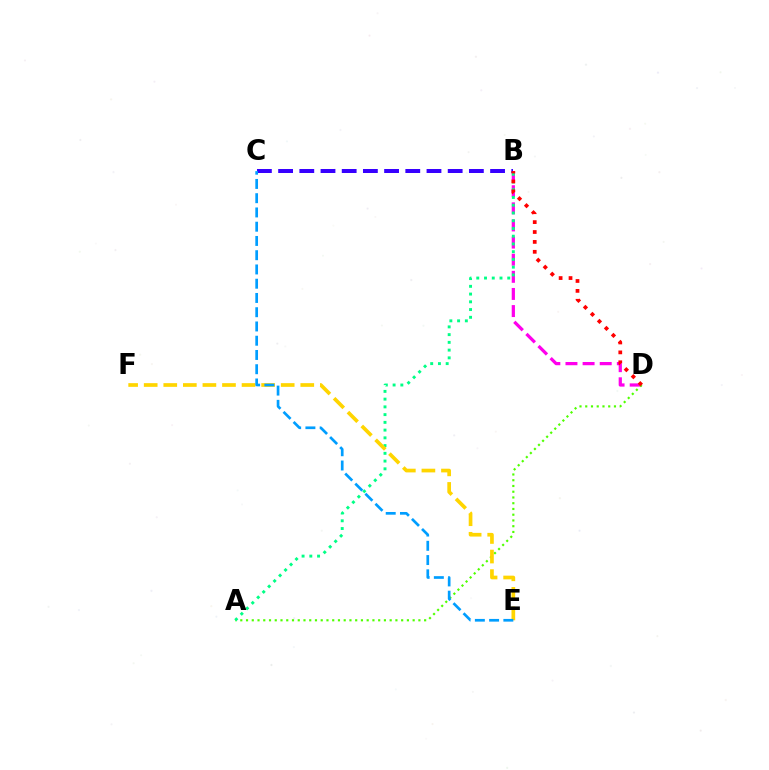{('B', 'D'): [{'color': '#ff00ed', 'line_style': 'dashed', 'thickness': 2.33}, {'color': '#ff0000', 'line_style': 'dotted', 'thickness': 2.69}], ('A', 'D'): [{'color': '#4fff00', 'line_style': 'dotted', 'thickness': 1.56}], ('B', 'C'): [{'color': '#3700ff', 'line_style': 'dashed', 'thickness': 2.88}], ('A', 'B'): [{'color': '#00ff86', 'line_style': 'dotted', 'thickness': 2.1}], ('E', 'F'): [{'color': '#ffd500', 'line_style': 'dashed', 'thickness': 2.66}], ('C', 'E'): [{'color': '#009eff', 'line_style': 'dashed', 'thickness': 1.94}]}